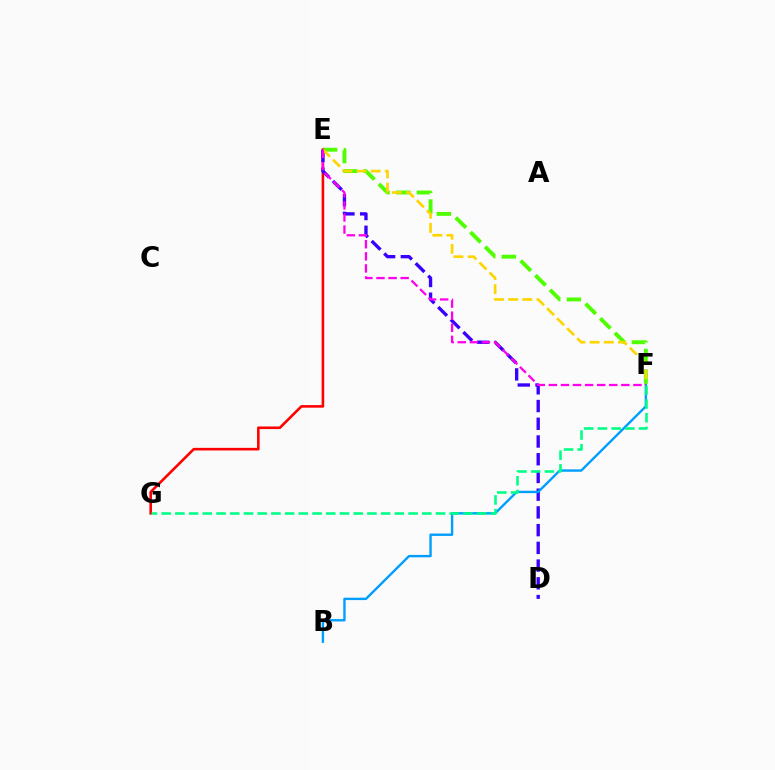{('E', 'F'): [{'color': '#4fff00', 'line_style': 'dashed', 'thickness': 2.81}, {'color': '#ffd500', 'line_style': 'dashed', 'thickness': 1.92}, {'color': '#ff00ed', 'line_style': 'dashed', 'thickness': 1.64}], ('E', 'G'): [{'color': '#ff0000', 'line_style': 'solid', 'thickness': 1.87}], ('D', 'E'): [{'color': '#3700ff', 'line_style': 'dashed', 'thickness': 2.41}], ('B', 'F'): [{'color': '#009eff', 'line_style': 'solid', 'thickness': 1.72}], ('F', 'G'): [{'color': '#00ff86', 'line_style': 'dashed', 'thickness': 1.86}]}